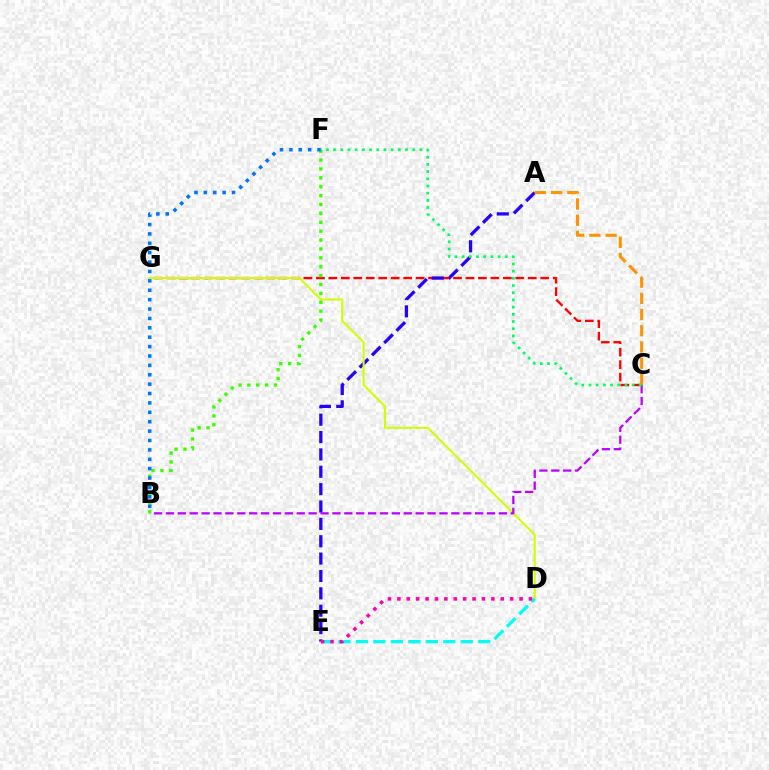{('C', 'G'): [{'color': '#ff0000', 'line_style': 'dashed', 'thickness': 1.69}], ('A', 'E'): [{'color': '#2500ff', 'line_style': 'dashed', 'thickness': 2.36}], ('D', 'G'): [{'color': '#d1ff00', 'line_style': 'solid', 'thickness': 1.51}], ('A', 'C'): [{'color': '#ff9400', 'line_style': 'dashed', 'thickness': 2.2}], ('B', 'C'): [{'color': '#b900ff', 'line_style': 'dashed', 'thickness': 1.62}], ('B', 'F'): [{'color': '#3dff00', 'line_style': 'dotted', 'thickness': 2.41}, {'color': '#0074ff', 'line_style': 'dotted', 'thickness': 2.55}], ('D', 'E'): [{'color': '#00fff6', 'line_style': 'dashed', 'thickness': 2.37}, {'color': '#ff00ac', 'line_style': 'dotted', 'thickness': 2.55}], ('C', 'F'): [{'color': '#00ff5c', 'line_style': 'dotted', 'thickness': 1.95}]}